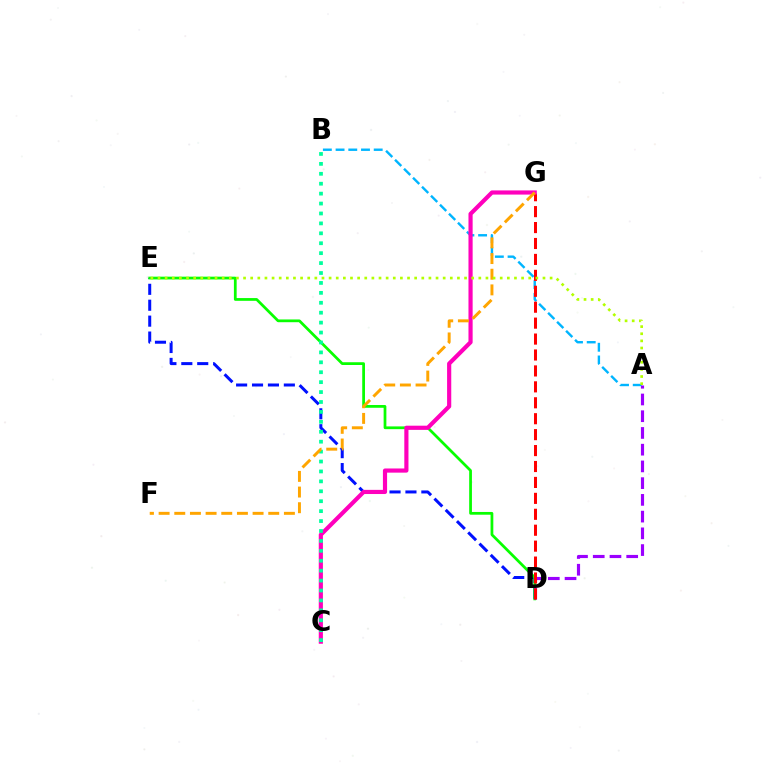{('A', 'B'): [{'color': '#00b5ff', 'line_style': 'dashed', 'thickness': 1.73}], ('D', 'E'): [{'color': '#0010ff', 'line_style': 'dashed', 'thickness': 2.16}, {'color': '#08ff00', 'line_style': 'solid', 'thickness': 1.98}], ('A', 'D'): [{'color': '#9b00ff', 'line_style': 'dashed', 'thickness': 2.27}], ('D', 'G'): [{'color': '#ff0000', 'line_style': 'dashed', 'thickness': 2.16}], ('C', 'G'): [{'color': '#ff00bd', 'line_style': 'solid', 'thickness': 3.0}], ('B', 'C'): [{'color': '#00ff9d', 'line_style': 'dotted', 'thickness': 2.7}], ('F', 'G'): [{'color': '#ffa500', 'line_style': 'dashed', 'thickness': 2.13}], ('A', 'E'): [{'color': '#b3ff00', 'line_style': 'dotted', 'thickness': 1.94}]}